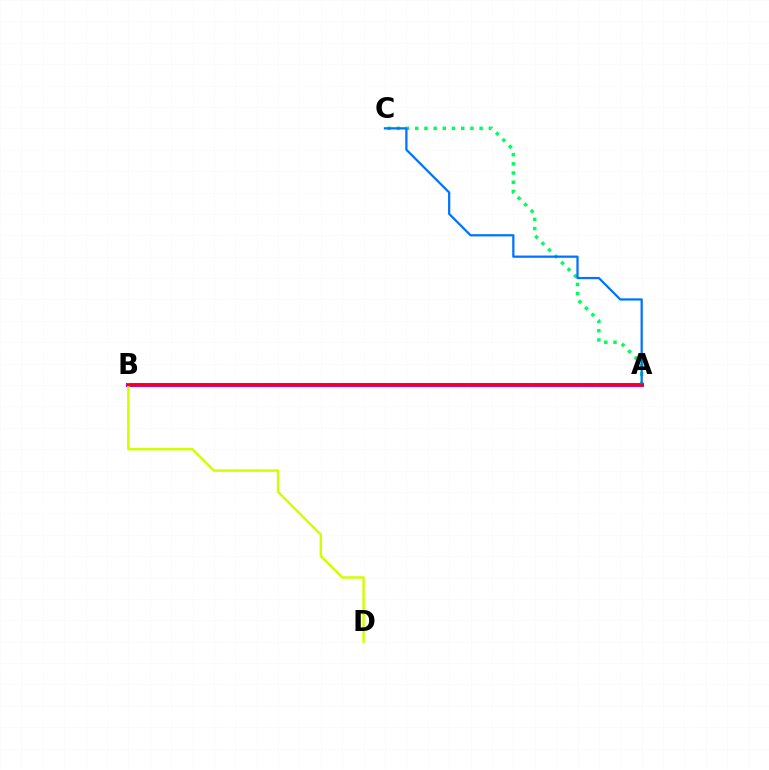{('A', 'C'): [{'color': '#00ff5c', 'line_style': 'dotted', 'thickness': 2.5}, {'color': '#0074ff', 'line_style': 'solid', 'thickness': 1.63}], ('A', 'B'): [{'color': '#b900ff', 'line_style': 'solid', 'thickness': 2.93}, {'color': '#ff0000', 'line_style': 'solid', 'thickness': 1.72}], ('B', 'D'): [{'color': '#d1ff00', 'line_style': 'solid', 'thickness': 1.77}]}